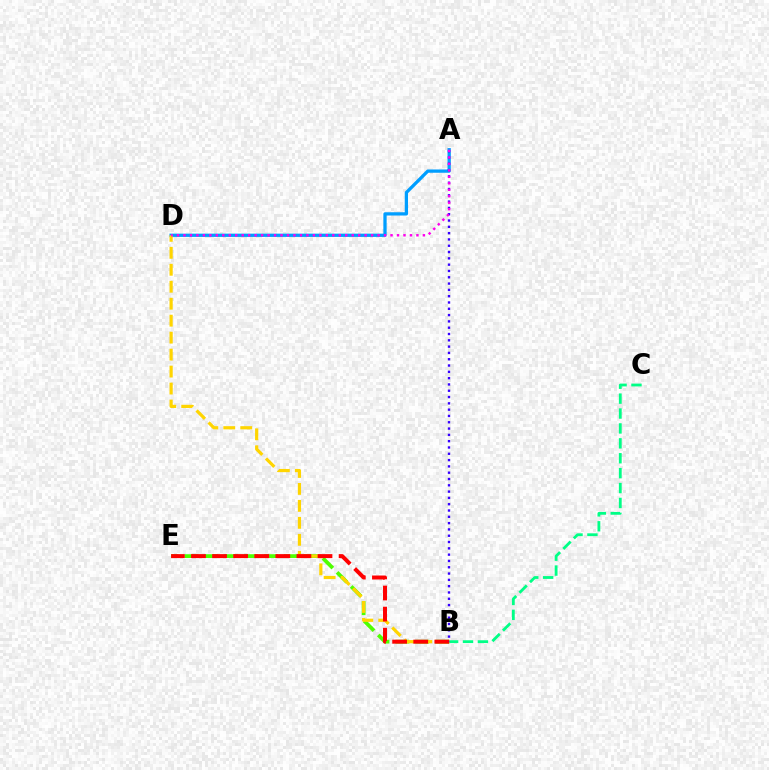{('A', 'D'): [{'color': '#009eff', 'line_style': 'solid', 'thickness': 2.36}, {'color': '#ff00ed', 'line_style': 'dotted', 'thickness': 1.76}], ('B', 'E'): [{'color': '#4fff00', 'line_style': 'dashed', 'thickness': 2.71}, {'color': '#ff0000', 'line_style': 'dashed', 'thickness': 2.87}], ('B', 'C'): [{'color': '#00ff86', 'line_style': 'dashed', 'thickness': 2.02}], ('B', 'D'): [{'color': '#ffd500', 'line_style': 'dashed', 'thickness': 2.31}], ('A', 'B'): [{'color': '#3700ff', 'line_style': 'dotted', 'thickness': 1.71}]}